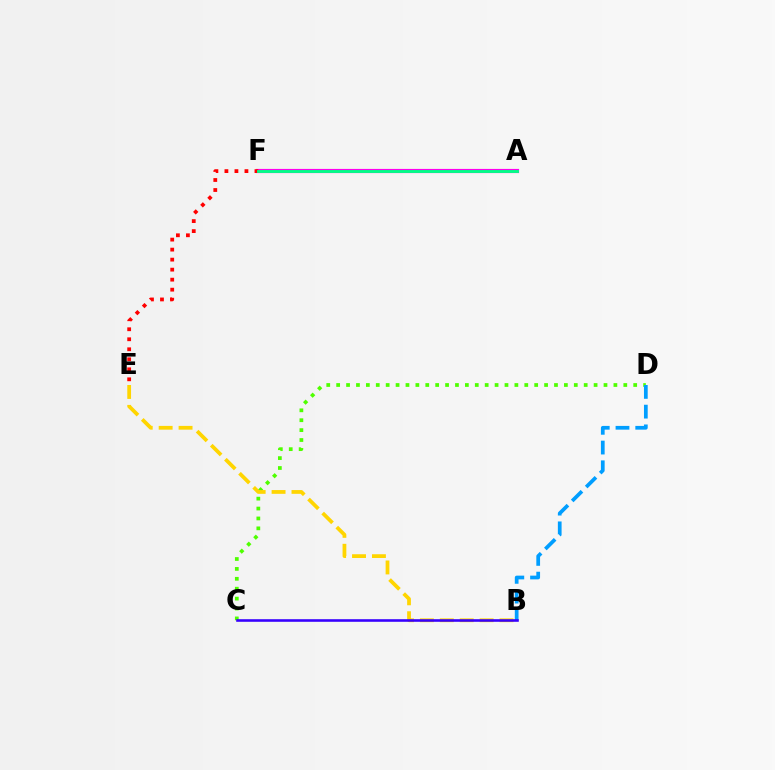{('A', 'F'): [{'color': '#ff00ed', 'line_style': 'solid', 'thickness': 2.99}, {'color': '#00ff86', 'line_style': 'solid', 'thickness': 2.07}], ('C', 'D'): [{'color': '#4fff00', 'line_style': 'dotted', 'thickness': 2.69}], ('B', 'D'): [{'color': '#009eff', 'line_style': 'dashed', 'thickness': 2.68}], ('E', 'F'): [{'color': '#ff0000', 'line_style': 'dotted', 'thickness': 2.72}], ('B', 'E'): [{'color': '#ffd500', 'line_style': 'dashed', 'thickness': 2.7}], ('B', 'C'): [{'color': '#3700ff', 'line_style': 'solid', 'thickness': 1.87}]}